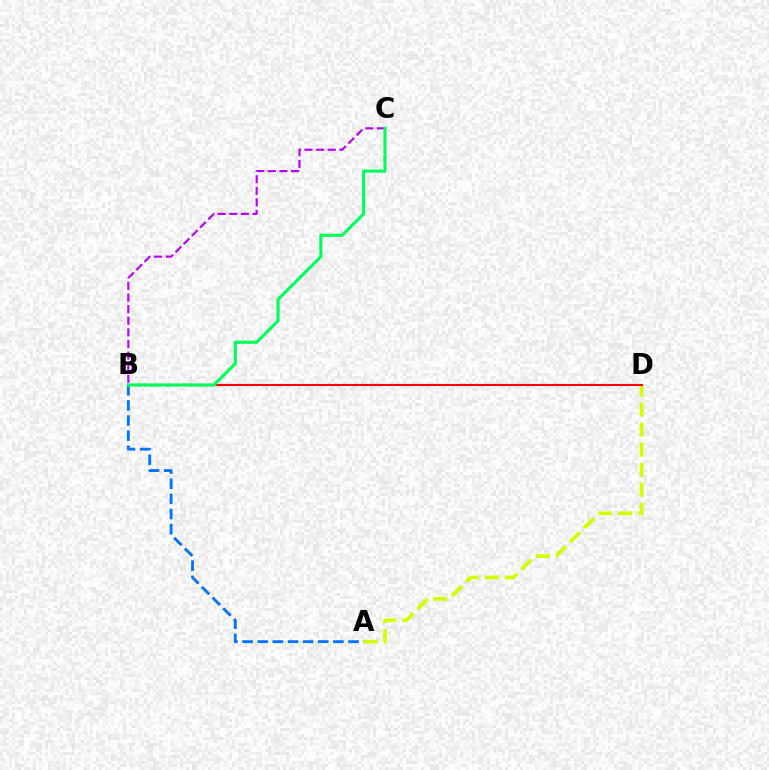{('B', 'C'): [{'color': '#b900ff', 'line_style': 'dashed', 'thickness': 1.58}, {'color': '#00ff5c', 'line_style': 'solid', 'thickness': 2.27}], ('A', 'D'): [{'color': '#d1ff00', 'line_style': 'dashed', 'thickness': 2.72}], ('B', 'D'): [{'color': '#ff0000', 'line_style': 'solid', 'thickness': 1.53}], ('A', 'B'): [{'color': '#0074ff', 'line_style': 'dashed', 'thickness': 2.06}]}